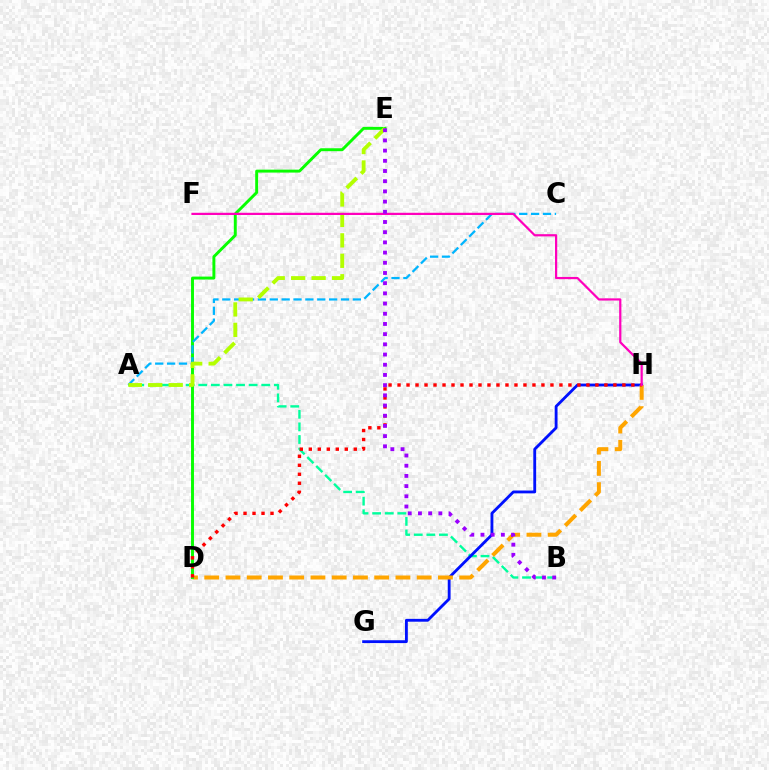{('A', 'B'): [{'color': '#00ff9d', 'line_style': 'dashed', 'thickness': 1.71}], ('G', 'H'): [{'color': '#0010ff', 'line_style': 'solid', 'thickness': 2.04}], ('D', 'H'): [{'color': '#ffa500', 'line_style': 'dashed', 'thickness': 2.89}, {'color': '#ff0000', 'line_style': 'dotted', 'thickness': 2.44}], ('D', 'E'): [{'color': '#08ff00', 'line_style': 'solid', 'thickness': 2.11}], ('A', 'C'): [{'color': '#00b5ff', 'line_style': 'dashed', 'thickness': 1.61}], ('A', 'E'): [{'color': '#b3ff00', 'line_style': 'dashed', 'thickness': 2.78}], ('F', 'H'): [{'color': '#ff00bd', 'line_style': 'solid', 'thickness': 1.59}], ('B', 'E'): [{'color': '#9b00ff', 'line_style': 'dotted', 'thickness': 2.77}]}